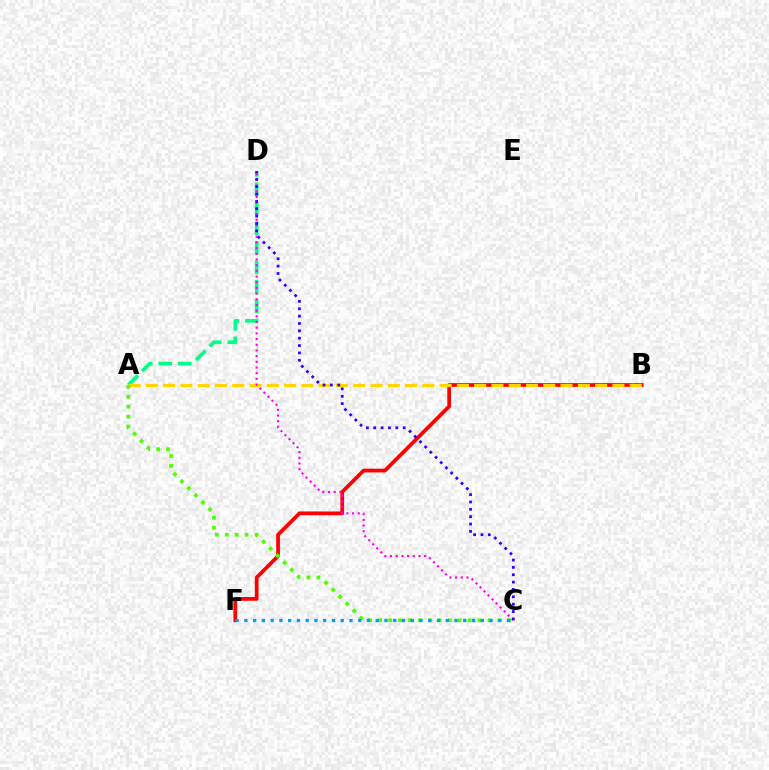{('B', 'F'): [{'color': '#ff0000', 'line_style': 'solid', 'thickness': 2.7}], ('A', 'D'): [{'color': '#00ff86', 'line_style': 'dashed', 'thickness': 2.65}], ('A', 'B'): [{'color': '#ffd500', 'line_style': 'dashed', 'thickness': 2.35}], ('C', 'D'): [{'color': '#ff00ed', 'line_style': 'dotted', 'thickness': 1.54}, {'color': '#3700ff', 'line_style': 'dotted', 'thickness': 2.0}], ('A', 'C'): [{'color': '#4fff00', 'line_style': 'dotted', 'thickness': 2.7}], ('C', 'F'): [{'color': '#009eff', 'line_style': 'dotted', 'thickness': 2.38}]}